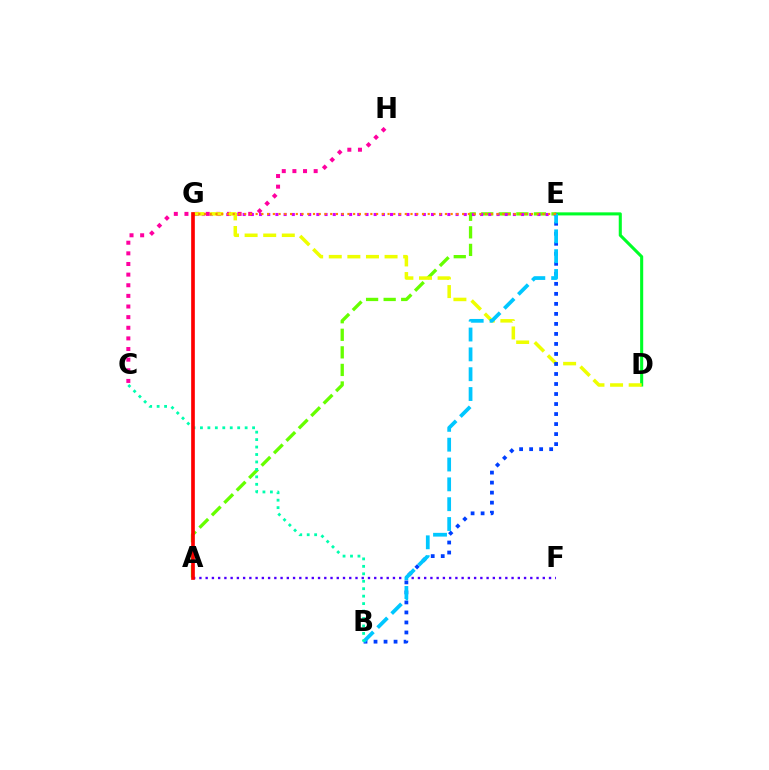{('D', 'E'): [{'color': '#00ff27', 'line_style': 'solid', 'thickness': 2.21}], ('A', 'E'): [{'color': '#66ff00', 'line_style': 'dashed', 'thickness': 2.39}], ('E', 'G'): [{'color': '#d600ff', 'line_style': 'dotted', 'thickness': 2.22}, {'color': '#ff8800', 'line_style': 'dotted', 'thickness': 1.56}], ('C', 'H'): [{'color': '#ff00a0', 'line_style': 'dotted', 'thickness': 2.89}], ('D', 'G'): [{'color': '#eeff00', 'line_style': 'dashed', 'thickness': 2.53}], ('A', 'F'): [{'color': '#4f00ff', 'line_style': 'dotted', 'thickness': 1.7}], ('B', 'E'): [{'color': '#003fff', 'line_style': 'dotted', 'thickness': 2.72}, {'color': '#00c7ff', 'line_style': 'dashed', 'thickness': 2.69}], ('B', 'C'): [{'color': '#00ffaf', 'line_style': 'dotted', 'thickness': 2.02}], ('A', 'G'): [{'color': '#ff0000', 'line_style': 'solid', 'thickness': 2.64}]}